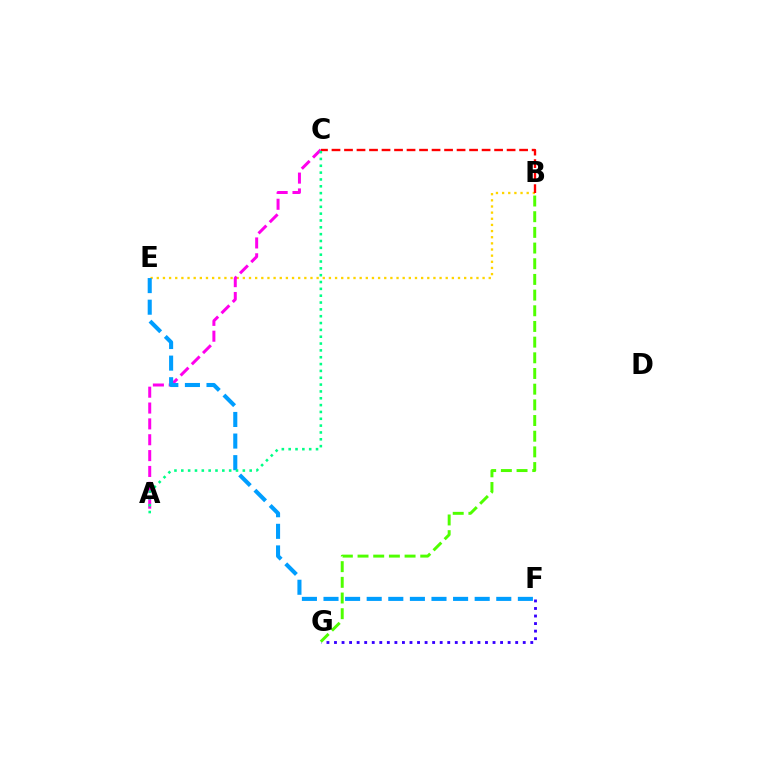{('F', 'G'): [{'color': '#3700ff', 'line_style': 'dotted', 'thickness': 2.05}], ('B', 'E'): [{'color': '#ffd500', 'line_style': 'dotted', 'thickness': 1.67}], ('A', 'C'): [{'color': '#ff00ed', 'line_style': 'dashed', 'thickness': 2.15}, {'color': '#00ff86', 'line_style': 'dotted', 'thickness': 1.86}], ('E', 'F'): [{'color': '#009eff', 'line_style': 'dashed', 'thickness': 2.93}], ('B', 'C'): [{'color': '#ff0000', 'line_style': 'dashed', 'thickness': 1.7}], ('B', 'G'): [{'color': '#4fff00', 'line_style': 'dashed', 'thickness': 2.13}]}